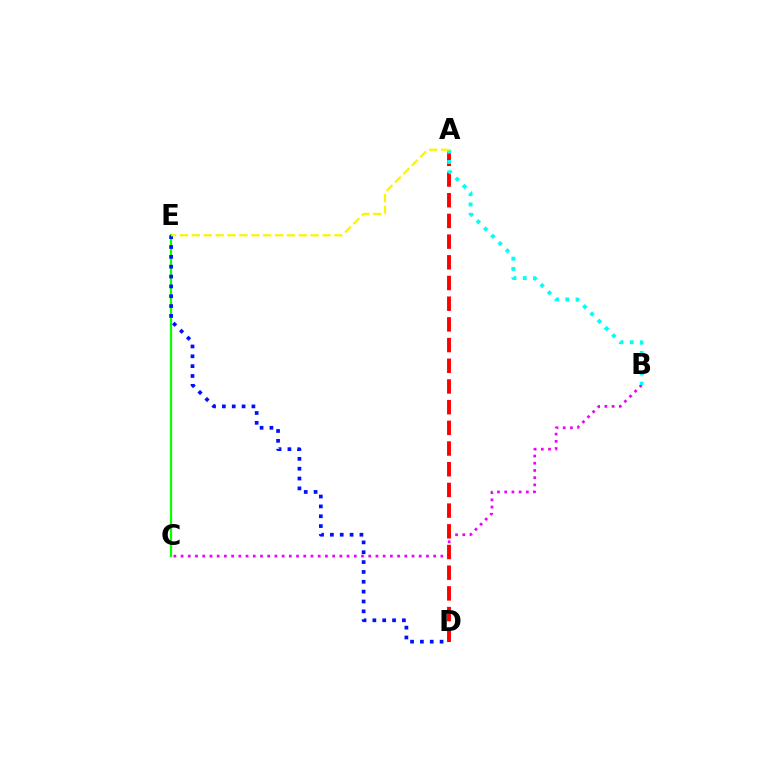{('C', 'E'): [{'color': '#08ff00', 'line_style': 'solid', 'thickness': 1.61}], ('D', 'E'): [{'color': '#0010ff', 'line_style': 'dotted', 'thickness': 2.68}], ('B', 'C'): [{'color': '#ee00ff', 'line_style': 'dotted', 'thickness': 1.96}], ('A', 'D'): [{'color': '#ff0000', 'line_style': 'dashed', 'thickness': 2.81}], ('A', 'B'): [{'color': '#00fff6', 'line_style': 'dotted', 'thickness': 2.79}], ('A', 'E'): [{'color': '#fcf500', 'line_style': 'dashed', 'thickness': 1.61}]}